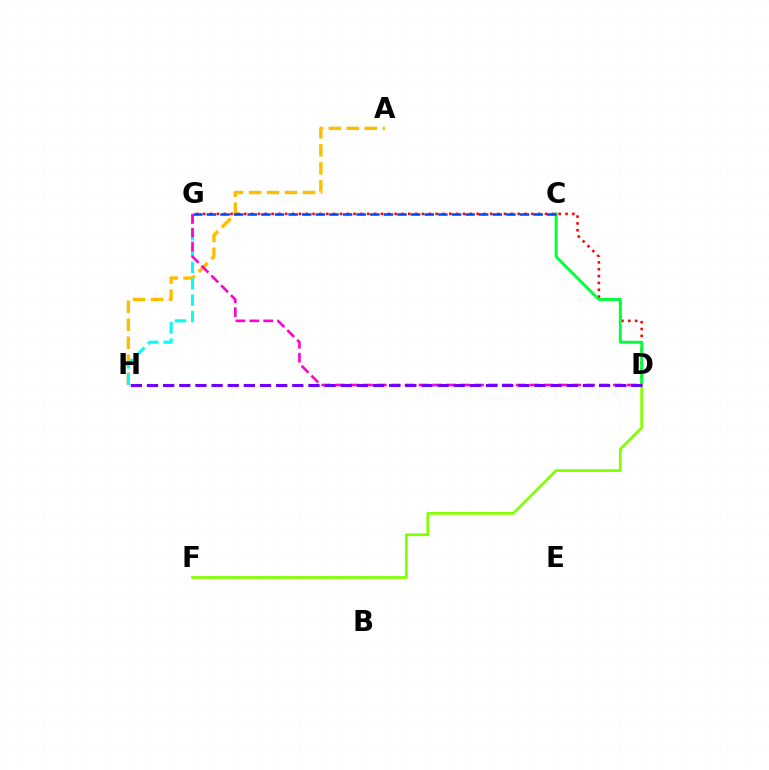{('A', 'H'): [{'color': '#ffbd00', 'line_style': 'dashed', 'thickness': 2.44}], ('D', 'G'): [{'color': '#ff0000', 'line_style': 'dotted', 'thickness': 1.86}, {'color': '#ff00cf', 'line_style': 'dashed', 'thickness': 1.89}], ('G', 'H'): [{'color': '#00fff6', 'line_style': 'dashed', 'thickness': 2.22}], ('C', 'D'): [{'color': '#00ff39', 'line_style': 'solid', 'thickness': 2.09}], ('D', 'F'): [{'color': '#84ff00', 'line_style': 'solid', 'thickness': 1.98}], ('C', 'G'): [{'color': '#004bff', 'line_style': 'dashed', 'thickness': 1.85}], ('D', 'H'): [{'color': '#7200ff', 'line_style': 'dashed', 'thickness': 2.19}]}